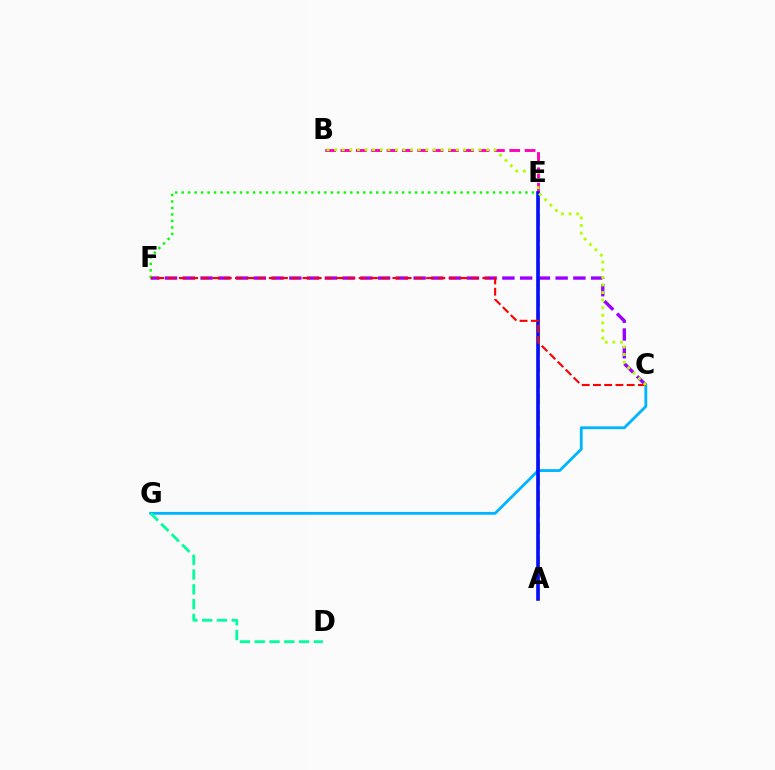{('C', 'G'): [{'color': '#00b5ff', 'line_style': 'solid', 'thickness': 2.03}], ('C', 'F'): [{'color': '#9b00ff', 'line_style': 'dashed', 'thickness': 2.41}, {'color': '#ff0000', 'line_style': 'dashed', 'thickness': 1.53}], ('A', 'E'): [{'color': '#ffa500', 'line_style': 'dashed', 'thickness': 2.21}, {'color': '#0010ff', 'line_style': 'solid', 'thickness': 2.61}], ('B', 'E'): [{'color': '#ff00bd', 'line_style': 'dashed', 'thickness': 2.08}], ('E', 'F'): [{'color': '#08ff00', 'line_style': 'dotted', 'thickness': 1.76}], ('D', 'G'): [{'color': '#00ff9d', 'line_style': 'dashed', 'thickness': 2.01}], ('B', 'C'): [{'color': '#b3ff00', 'line_style': 'dotted', 'thickness': 2.06}]}